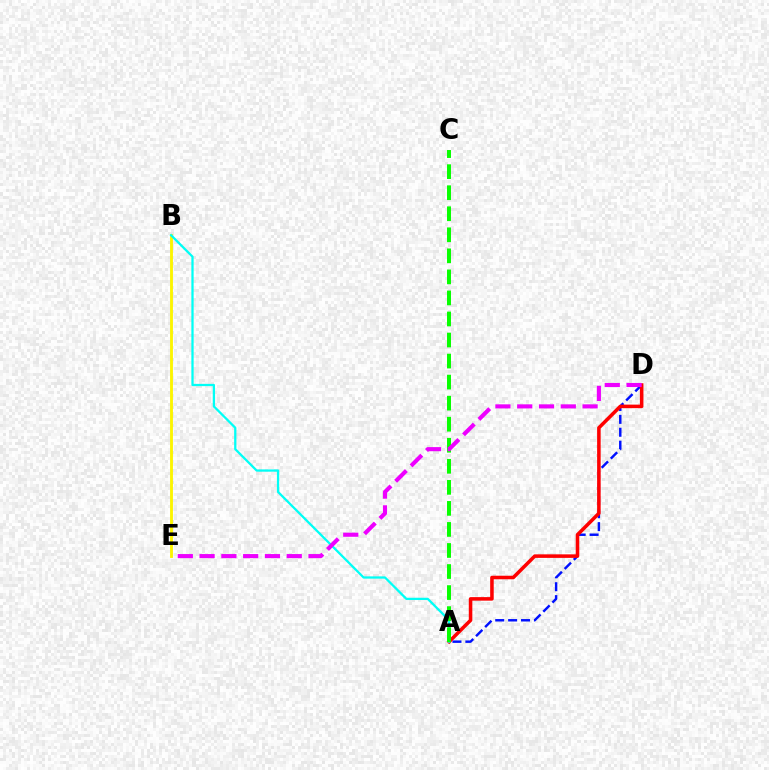{('A', 'D'): [{'color': '#0010ff', 'line_style': 'dashed', 'thickness': 1.75}, {'color': '#ff0000', 'line_style': 'solid', 'thickness': 2.55}], ('B', 'E'): [{'color': '#fcf500', 'line_style': 'solid', 'thickness': 2.06}], ('A', 'B'): [{'color': '#00fff6', 'line_style': 'solid', 'thickness': 1.63}], ('A', 'C'): [{'color': '#08ff00', 'line_style': 'dashed', 'thickness': 2.86}], ('D', 'E'): [{'color': '#ee00ff', 'line_style': 'dashed', 'thickness': 2.96}]}